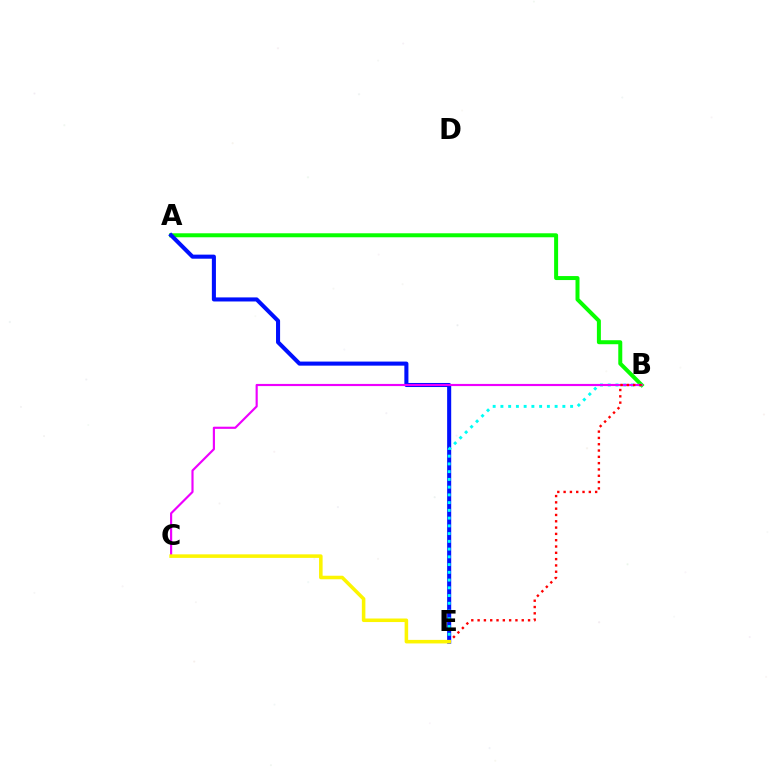{('A', 'B'): [{'color': '#08ff00', 'line_style': 'solid', 'thickness': 2.87}], ('A', 'E'): [{'color': '#0010ff', 'line_style': 'solid', 'thickness': 2.93}], ('B', 'E'): [{'color': '#00fff6', 'line_style': 'dotted', 'thickness': 2.1}, {'color': '#ff0000', 'line_style': 'dotted', 'thickness': 1.71}], ('B', 'C'): [{'color': '#ee00ff', 'line_style': 'solid', 'thickness': 1.55}], ('C', 'E'): [{'color': '#fcf500', 'line_style': 'solid', 'thickness': 2.55}]}